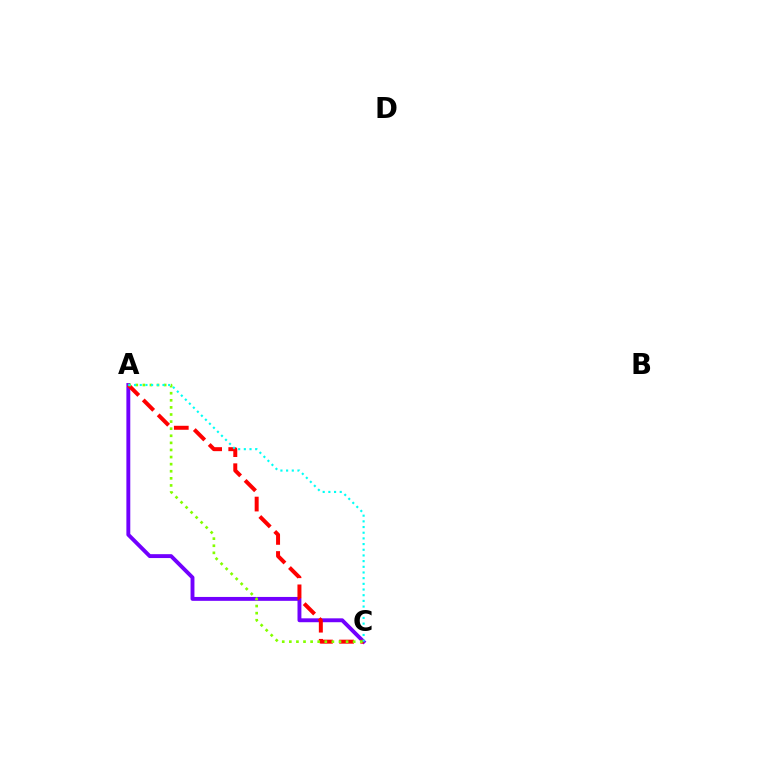{('A', 'C'): [{'color': '#7200ff', 'line_style': 'solid', 'thickness': 2.8}, {'color': '#ff0000', 'line_style': 'dashed', 'thickness': 2.87}, {'color': '#84ff00', 'line_style': 'dotted', 'thickness': 1.93}, {'color': '#00fff6', 'line_style': 'dotted', 'thickness': 1.54}]}